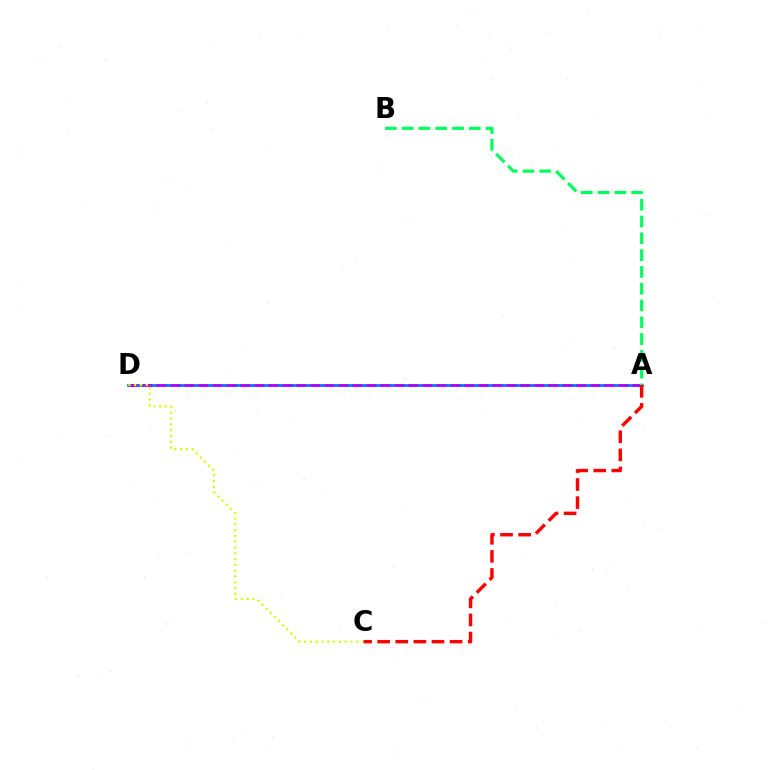{('A', 'D'): [{'color': '#0074ff', 'line_style': 'solid', 'thickness': 1.97}, {'color': '#b900ff', 'line_style': 'dashed', 'thickness': 1.9}], ('C', 'D'): [{'color': '#d1ff00', 'line_style': 'dotted', 'thickness': 1.57}], ('A', 'C'): [{'color': '#ff0000', 'line_style': 'dashed', 'thickness': 2.46}], ('A', 'B'): [{'color': '#00ff5c', 'line_style': 'dashed', 'thickness': 2.28}]}